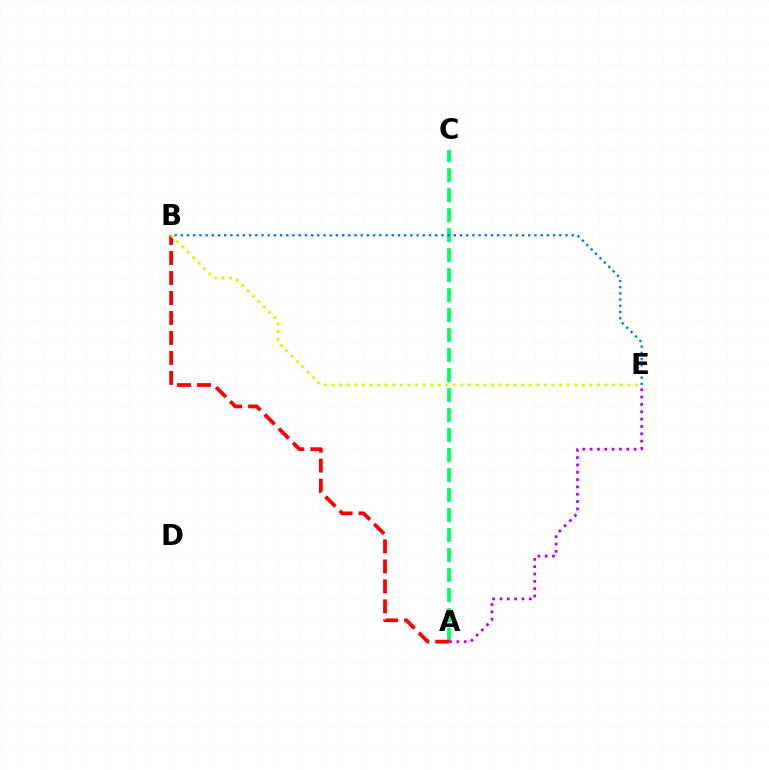{('A', 'C'): [{'color': '#00ff5c', 'line_style': 'dashed', 'thickness': 2.72}], ('B', 'E'): [{'color': '#0074ff', 'line_style': 'dotted', 'thickness': 1.69}, {'color': '#d1ff00', 'line_style': 'dotted', 'thickness': 2.06}], ('A', 'E'): [{'color': '#b900ff', 'line_style': 'dotted', 'thickness': 1.99}], ('A', 'B'): [{'color': '#ff0000', 'line_style': 'dashed', 'thickness': 2.71}]}